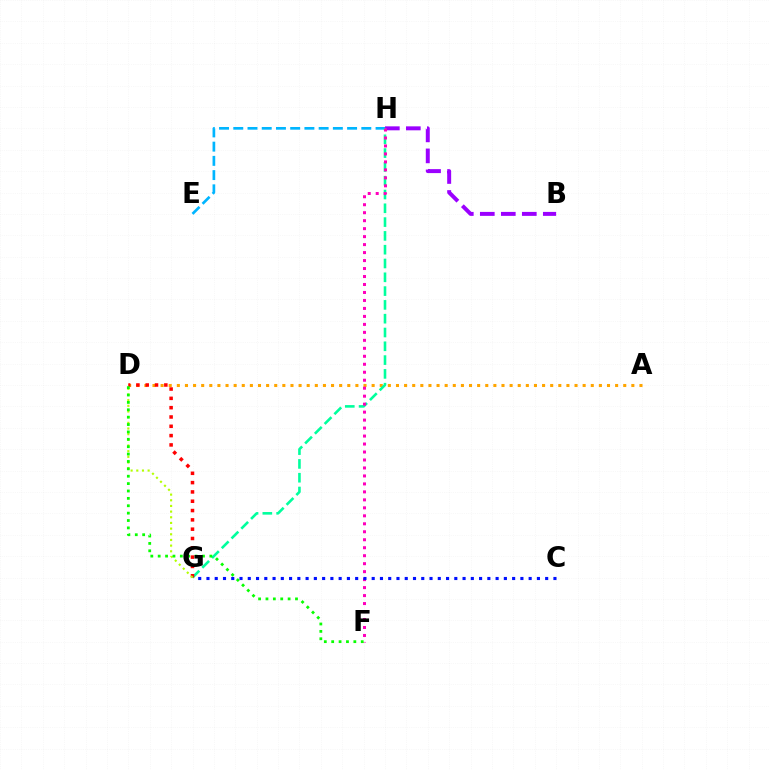{('B', 'H'): [{'color': '#9b00ff', 'line_style': 'dashed', 'thickness': 2.85}], ('E', 'H'): [{'color': '#00b5ff', 'line_style': 'dashed', 'thickness': 1.93}], ('A', 'D'): [{'color': '#ffa500', 'line_style': 'dotted', 'thickness': 2.21}], ('G', 'H'): [{'color': '#00ff9d', 'line_style': 'dashed', 'thickness': 1.87}], ('D', 'G'): [{'color': '#ff0000', 'line_style': 'dotted', 'thickness': 2.53}, {'color': '#b3ff00', 'line_style': 'dotted', 'thickness': 1.54}], ('F', 'H'): [{'color': '#ff00bd', 'line_style': 'dotted', 'thickness': 2.17}], ('C', 'G'): [{'color': '#0010ff', 'line_style': 'dotted', 'thickness': 2.24}], ('D', 'F'): [{'color': '#08ff00', 'line_style': 'dotted', 'thickness': 2.01}]}